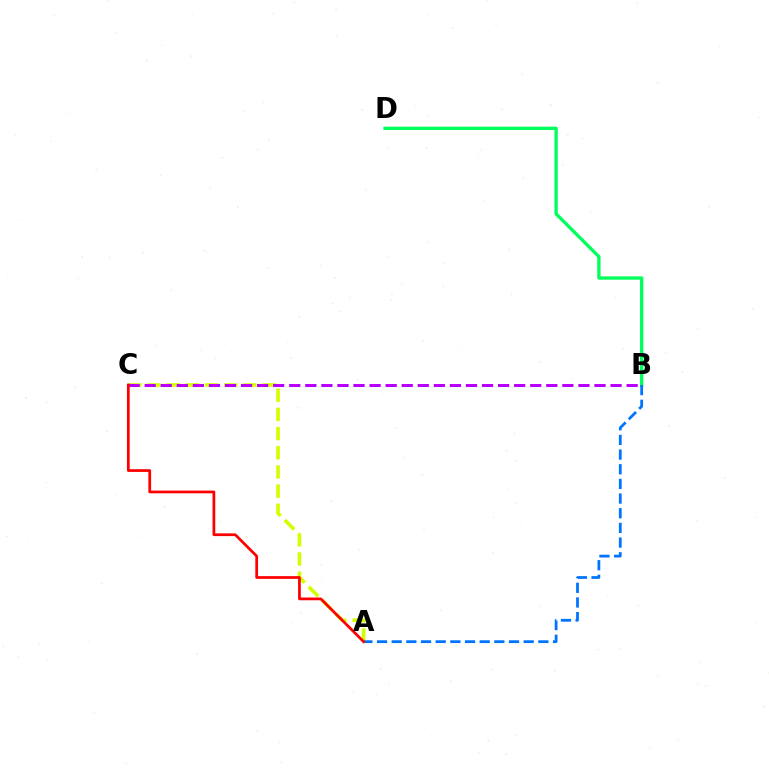{('B', 'D'): [{'color': '#00ff5c', 'line_style': 'solid', 'thickness': 2.38}], ('A', 'C'): [{'color': '#d1ff00', 'line_style': 'dashed', 'thickness': 2.61}, {'color': '#ff0000', 'line_style': 'solid', 'thickness': 1.97}], ('A', 'B'): [{'color': '#0074ff', 'line_style': 'dashed', 'thickness': 1.99}], ('B', 'C'): [{'color': '#b900ff', 'line_style': 'dashed', 'thickness': 2.18}]}